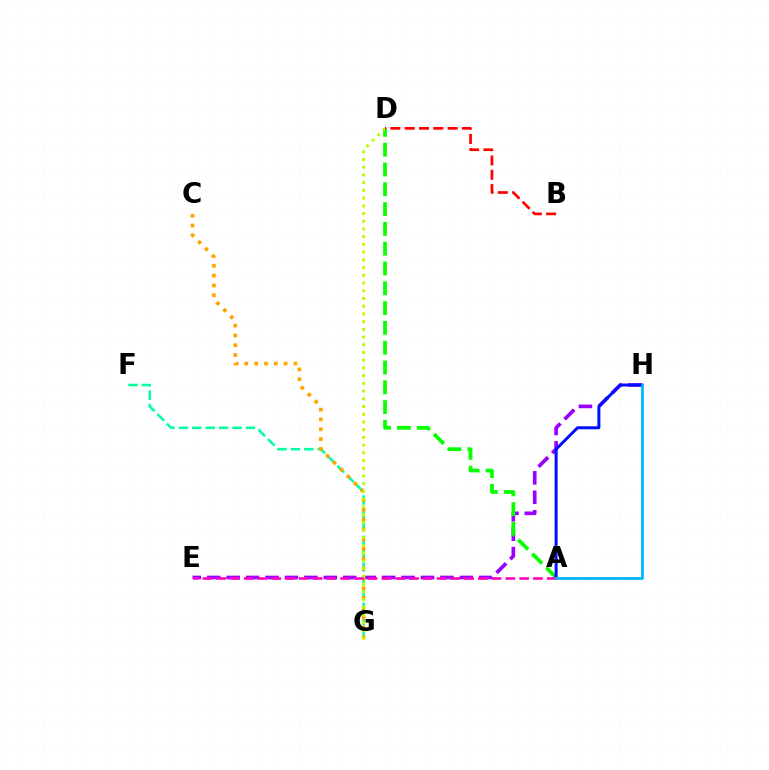{('E', 'H'): [{'color': '#9b00ff', 'line_style': 'dashed', 'thickness': 2.64}], ('F', 'G'): [{'color': '#00ff9d', 'line_style': 'dashed', 'thickness': 1.82}], ('A', 'D'): [{'color': '#08ff00', 'line_style': 'dashed', 'thickness': 2.69}], ('C', 'G'): [{'color': '#ffa500', 'line_style': 'dotted', 'thickness': 2.67}], ('D', 'G'): [{'color': '#b3ff00', 'line_style': 'dotted', 'thickness': 2.1}], ('B', 'D'): [{'color': '#ff0000', 'line_style': 'dashed', 'thickness': 1.94}], ('A', 'H'): [{'color': '#0010ff', 'line_style': 'solid', 'thickness': 2.16}, {'color': '#00b5ff', 'line_style': 'solid', 'thickness': 1.97}], ('A', 'E'): [{'color': '#ff00bd', 'line_style': 'dashed', 'thickness': 1.87}]}